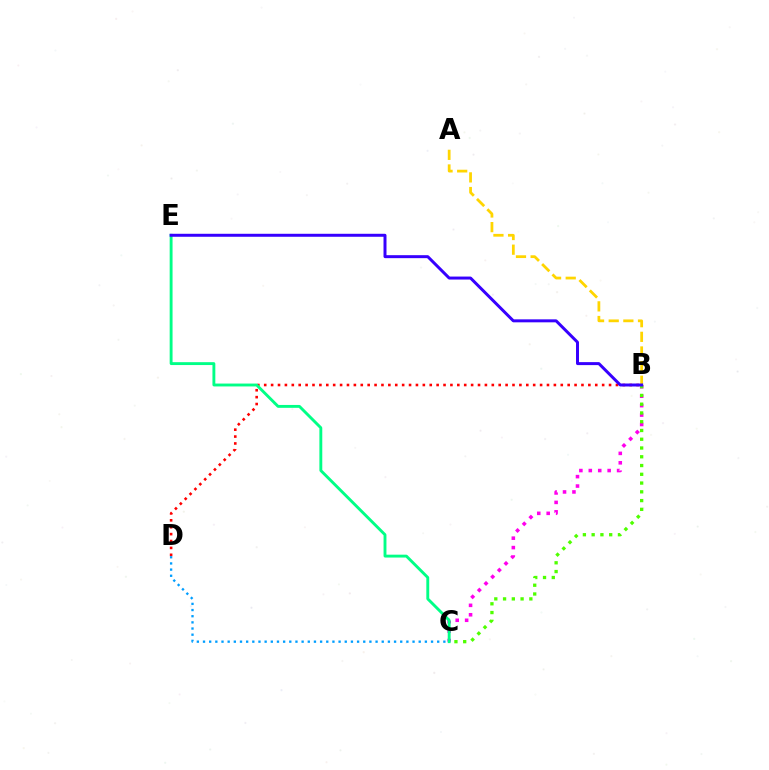{('B', 'C'): [{'color': '#ff00ed', 'line_style': 'dotted', 'thickness': 2.56}, {'color': '#4fff00', 'line_style': 'dotted', 'thickness': 2.38}], ('B', 'D'): [{'color': '#ff0000', 'line_style': 'dotted', 'thickness': 1.87}], ('A', 'B'): [{'color': '#ffd500', 'line_style': 'dashed', 'thickness': 1.99}], ('C', 'E'): [{'color': '#00ff86', 'line_style': 'solid', 'thickness': 2.07}], ('C', 'D'): [{'color': '#009eff', 'line_style': 'dotted', 'thickness': 1.67}], ('B', 'E'): [{'color': '#3700ff', 'line_style': 'solid', 'thickness': 2.15}]}